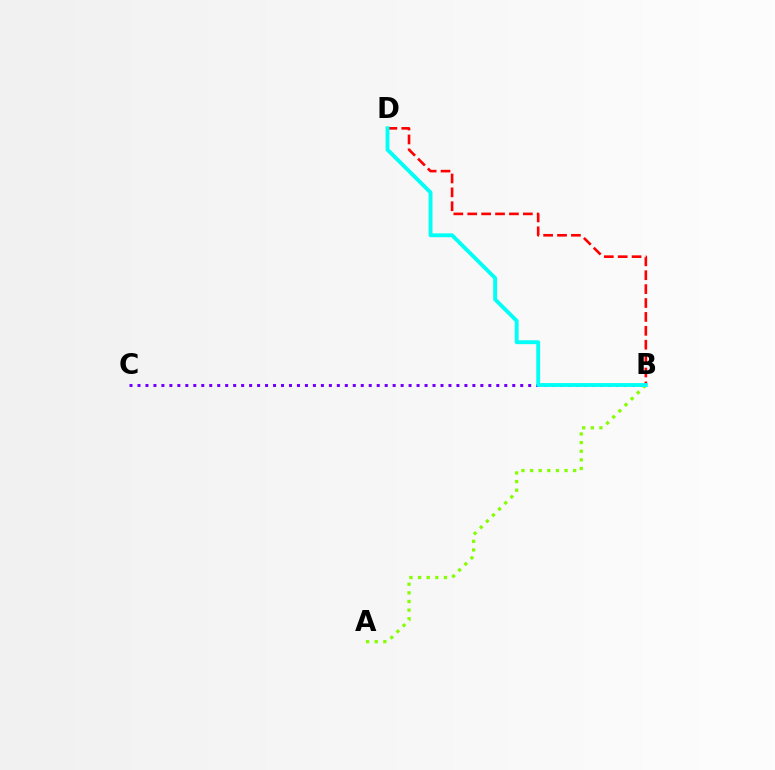{('B', 'C'): [{'color': '#7200ff', 'line_style': 'dotted', 'thickness': 2.17}], ('A', 'B'): [{'color': '#84ff00', 'line_style': 'dotted', 'thickness': 2.34}], ('B', 'D'): [{'color': '#ff0000', 'line_style': 'dashed', 'thickness': 1.89}, {'color': '#00fff6', 'line_style': 'solid', 'thickness': 2.79}]}